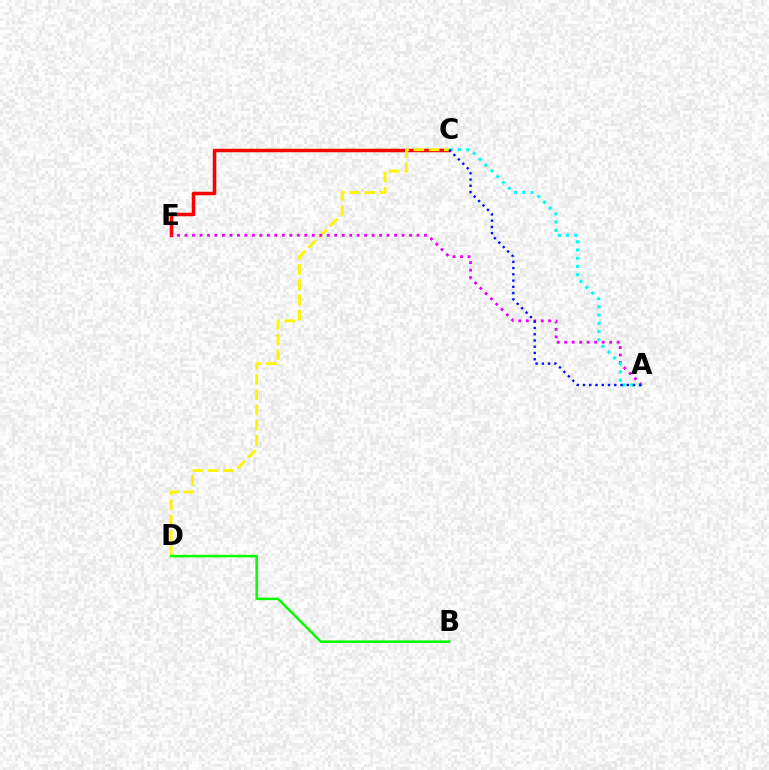{('C', 'E'): [{'color': '#ff0000', 'line_style': 'solid', 'thickness': 2.52}], ('C', 'D'): [{'color': '#fcf500', 'line_style': 'dashed', 'thickness': 2.08}], ('A', 'E'): [{'color': '#ee00ff', 'line_style': 'dotted', 'thickness': 2.03}], ('B', 'D'): [{'color': '#08ff00', 'line_style': 'solid', 'thickness': 1.83}], ('A', 'C'): [{'color': '#00fff6', 'line_style': 'dotted', 'thickness': 2.23}, {'color': '#0010ff', 'line_style': 'dotted', 'thickness': 1.7}]}